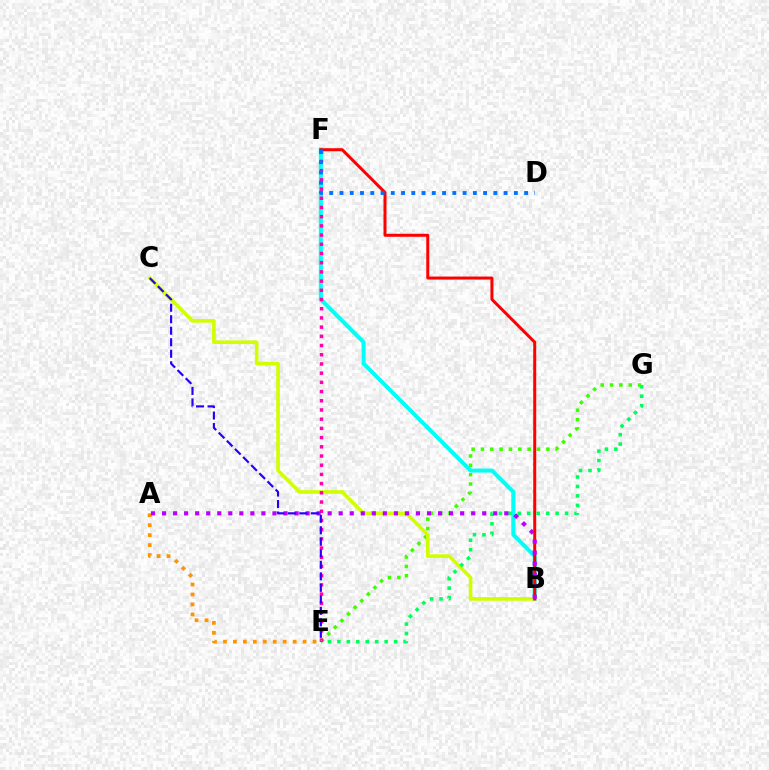{('E', 'G'): [{'color': '#3dff00', 'line_style': 'dotted', 'thickness': 2.54}, {'color': '#00ff5c', 'line_style': 'dotted', 'thickness': 2.57}], ('B', 'F'): [{'color': '#00fff6', 'line_style': 'solid', 'thickness': 2.9}, {'color': '#ff0000', 'line_style': 'solid', 'thickness': 2.16}], ('B', 'C'): [{'color': '#d1ff00', 'line_style': 'solid', 'thickness': 2.62}], ('E', 'F'): [{'color': '#ff00ac', 'line_style': 'dotted', 'thickness': 2.5}], ('A', 'E'): [{'color': '#ff9400', 'line_style': 'dotted', 'thickness': 2.7}], ('A', 'B'): [{'color': '#b900ff', 'line_style': 'dotted', 'thickness': 3.0}], ('D', 'F'): [{'color': '#0074ff', 'line_style': 'dotted', 'thickness': 2.79}], ('C', 'E'): [{'color': '#2500ff', 'line_style': 'dashed', 'thickness': 1.56}]}